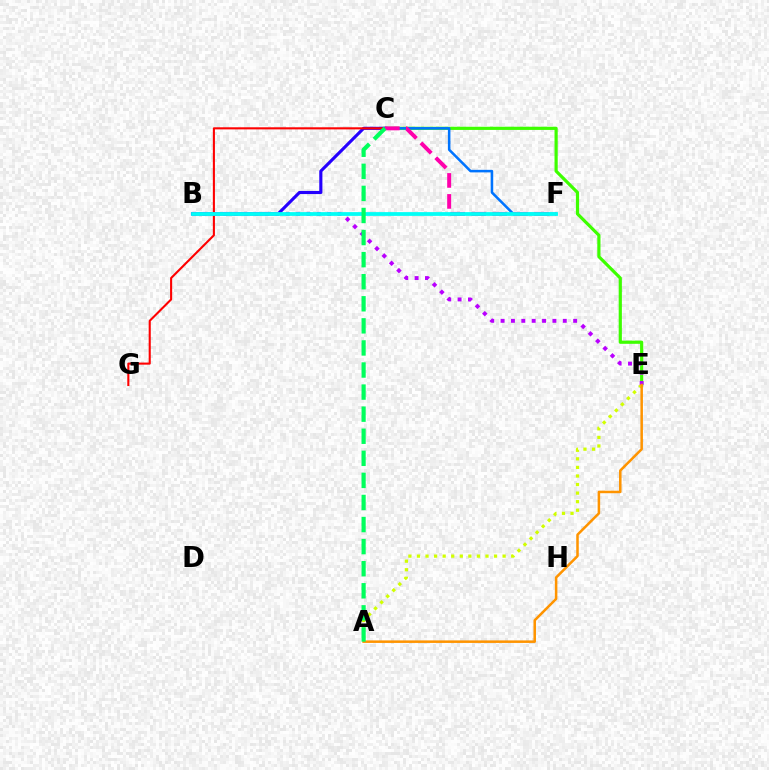{('C', 'E'): [{'color': '#3dff00', 'line_style': 'solid', 'thickness': 2.29}], ('A', 'E'): [{'color': '#d1ff00', 'line_style': 'dotted', 'thickness': 2.33}, {'color': '#ff9400', 'line_style': 'solid', 'thickness': 1.82}], ('B', 'C'): [{'color': '#2500ff', 'line_style': 'solid', 'thickness': 2.25}], ('B', 'E'): [{'color': '#b900ff', 'line_style': 'dotted', 'thickness': 2.82}], ('C', 'G'): [{'color': '#ff0000', 'line_style': 'solid', 'thickness': 1.51}], ('C', 'F'): [{'color': '#0074ff', 'line_style': 'solid', 'thickness': 1.84}, {'color': '#ff00ac', 'line_style': 'dashed', 'thickness': 2.85}], ('B', 'F'): [{'color': '#00fff6', 'line_style': 'solid', 'thickness': 2.71}], ('A', 'C'): [{'color': '#00ff5c', 'line_style': 'dashed', 'thickness': 3.0}]}